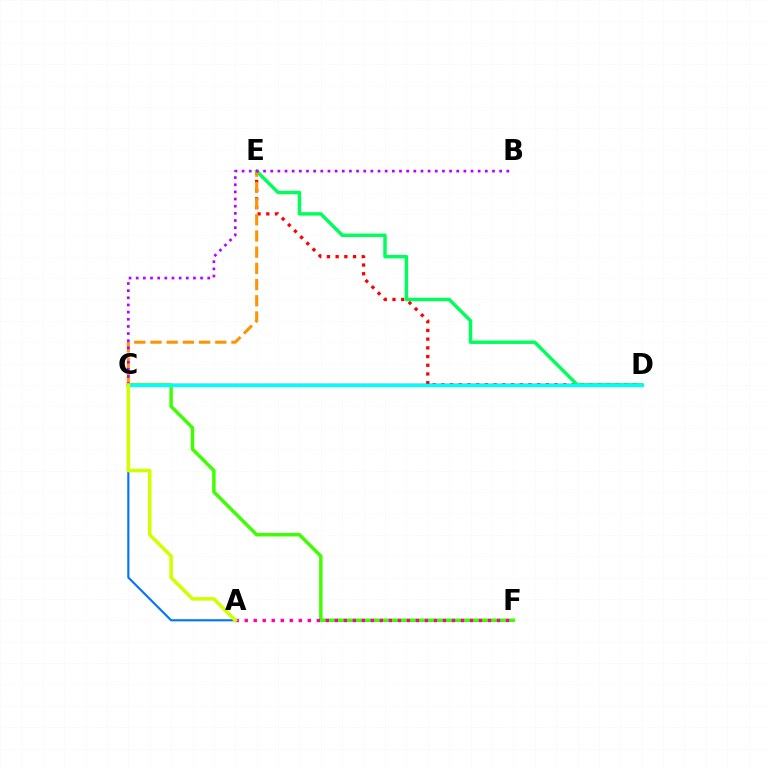{('D', 'E'): [{'color': '#ff0000', 'line_style': 'dotted', 'thickness': 2.37}, {'color': '#00ff5c', 'line_style': 'solid', 'thickness': 2.49}], ('C', 'D'): [{'color': '#2500ff', 'line_style': 'solid', 'thickness': 1.75}, {'color': '#00fff6', 'line_style': 'solid', 'thickness': 2.43}], ('C', 'F'): [{'color': '#3dff00', 'line_style': 'solid', 'thickness': 2.48}], ('C', 'E'): [{'color': '#ff9400', 'line_style': 'dashed', 'thickness': 2.2}], ('A', 'C'): [{'color': '#0074ff', 'line_style': 'solid', 'thickness': 1.53}, {'color': '#d1ff00', 'line_style': 'solid', 'thickness': 2.57}], ('A', 'F'): [{'color': '#ff00ac', 'line_style': 'dotted', 'thickness': 2.45}], ('B', 'C'): [{'color': '#b900ff', 'line_style': 'dotted', 'thickness': 1.94}]}